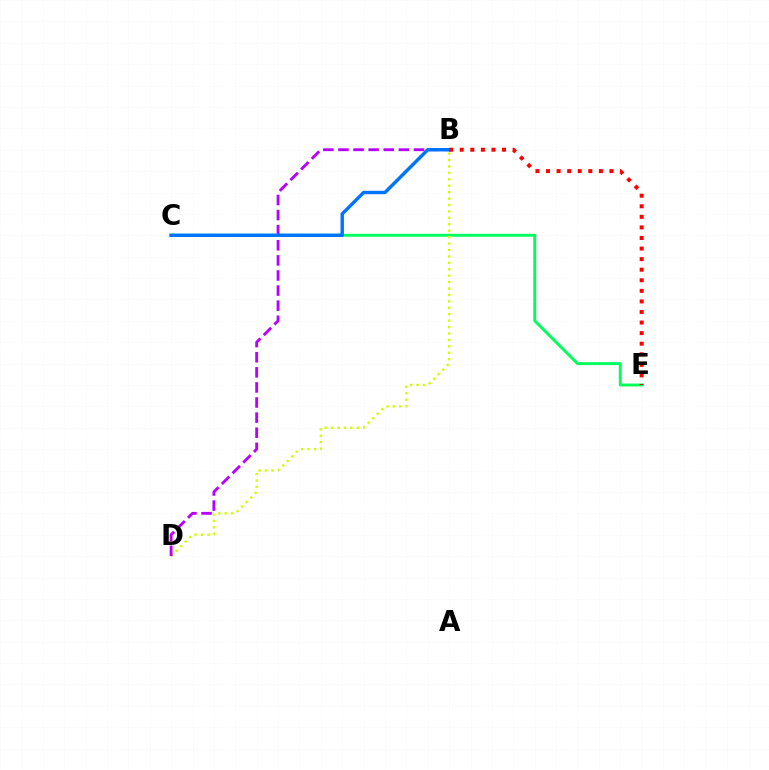{('C', 'E'): [{'color': '#00ff5c', 'line_style': 'solid', 'thickness': 2.1}], ('B', 'D'): [{'color': '#d1ff00', 'line_style': 'dotted', 'thickness': 1.75}, {'color': '#b900ff', 'line_style': 'dashed', 'thickness': 2.05}], ('B', 'C'): [{'color': '#0074ff', 'line_style': 'solid', 'thickness': 2.47}], ('B', 'E'): [{'color': '#ff0000', 'line_style': 'dotted', 'thickness': 2.87}]}